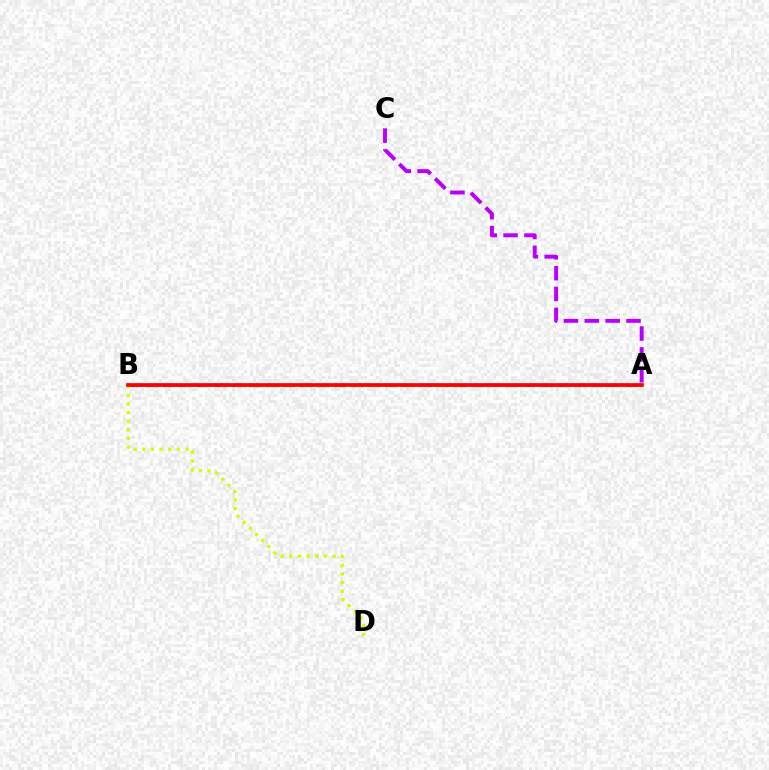{('A', 'B'): [{'color': '#0074ff', 'line_style': 'dashed', 'thickness': 2.33}, {'color': '#00ff5c', 'line_style': 'dashed', 'thickness': 2.24}, {'color': '#ff0000', 'line_style': 'solid', 'thickness': 2.65}], ('A', 'C'): [{'color': '#b900ff', 'line_style': 'dashed', 'thickness': 2.83}], ('B', 'D'): [{'color': '#d1ff00', 'line_style': 'dotted', 'thickness': 2.35}]}